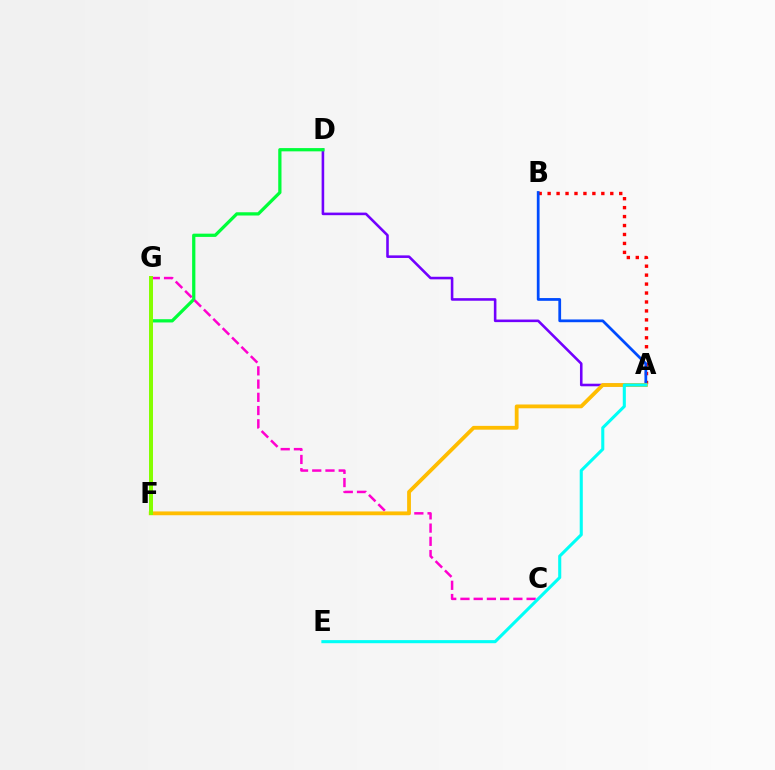{('A', 'D'): [{'color': '#7200ff', 'line_style': 'solid', 'thickness': 1.86}], ('A', 'B'): [{'color': '#ff0000', 'line_style': 'dotted', 'thickness': 2.43}, {'color': '#004bff', 'line_style': 'solid', 'thickness': 1.98}], ('D', 'F'): [{'color': '#00ff39', 'line_style': 'solid', 'thickness': 2.34}], ('C', 'G'): [{'color': '#ff00cf', 'line_style': 'dashed', 'thickness': 1.8}], ('A', 'F'): [{'color': '#ffbd00', 'line_style': 'solid', 'thickness': 2.74}], ('F', 'G'): [{'color': '#84ff00', 'line_style': 'solid', 'thickness': 2.87}], ('A', 'E'): [{'color': '#00fff6', 'line_style': 'solid', 'thickness': 2.22}]}